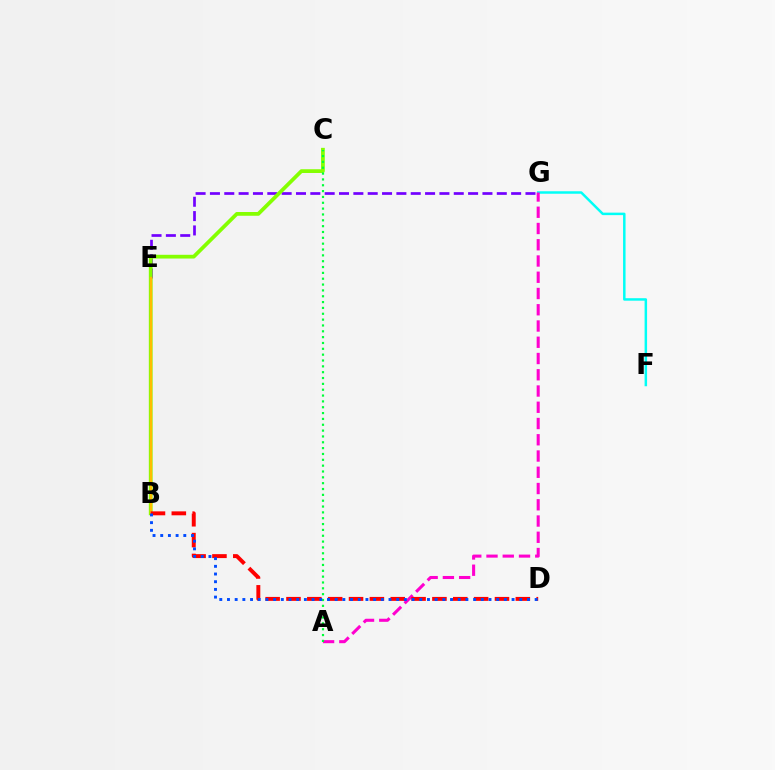{('F', 'G'): [{'color': '#00fff6', 'line_style': 'solid', 'thickness': 1.79}], ('E', 'G'): [{'color': '#7200ff', 'line_style': 'dashed', 'thickness': 1.95}], ('B', 'C'): [{'color': '#84ff00', 'line_style': 'solid', 'thickness': 2.7}], ('B', 'E'): [{'color': '#ffbd00', 'line_style': 'solid', 'thickness': 1.72}], ('A', 'G'): [{'color': '#ff00cf', 'line_style': 'dashed', 'thickness': 2.21}], ('B', 'D'): [{'color': '#ff0000', 'line_style': 'dashed', 'thickness': 2.83}, {'color': '#004bff', 'line_style': 'dotted', 'thickness': 2.09}], ('A', 'C'): [{'color': '#00ff39', 'line_style': 'dotted', 'thickness': 1.59}]}